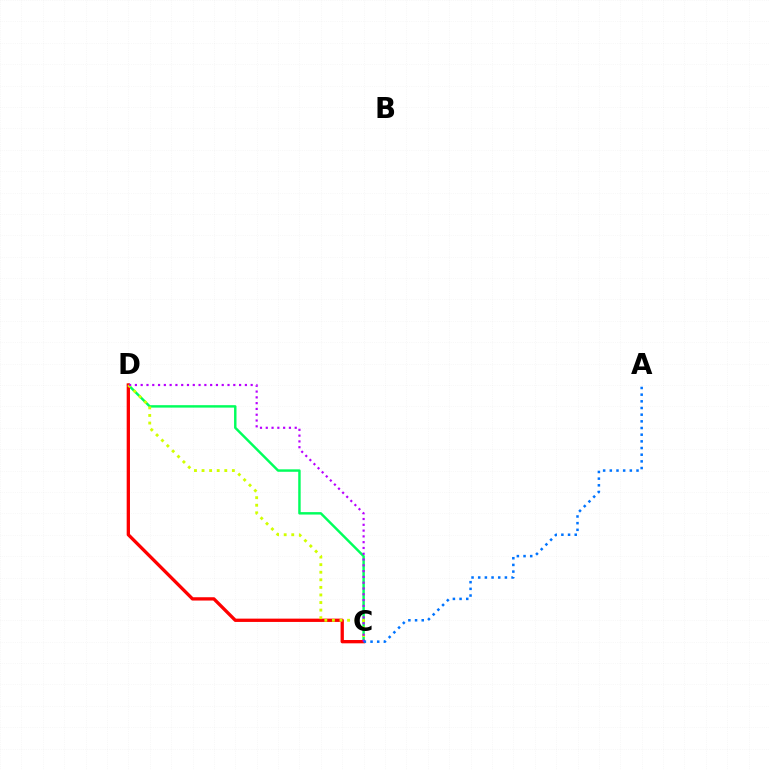{('C', 'D'): [{'color': '#00ff5c', 'line_style': 'solid', 'thickness': 1.76}, {'color': '#ff0000', 'line_style': 'solid', 'thickness': 2.38}, {'color': '#d1ff00', 'line_style': 'dotted', 'thickness': 2.06}, {'color': '#b900ff', 'line_style': 'dotted', 'thickness': 1.57}], ('A', 'C'): [{'color': '#0074ff', 'line_style': 'dotted', 'thickness': 1.81}]}